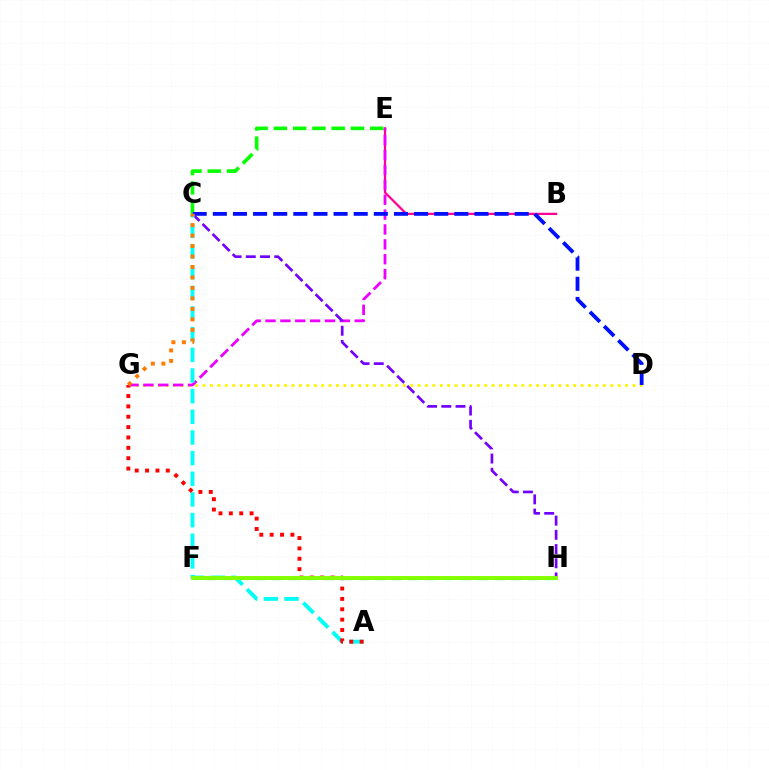{('B', 'E'): [{'color': '#ff0094', 'line_style': 'solid', 'thickness': 1.62}], ('C', 'E'): [{'color': '#08ff00', 'line_style': 'dashed', 'thickness': 2.62}], ('D', 'G'): [{'color': '#fcf500', 'line_style': 'dotted', 'thickness': 2.01}], ('E', 'G'): [{'color': '#ee00ff', 'line_style': 'dashed', 'thickness': 2.02}], ('C', 'D'): [{'color': '#0010ff', 'line_style': 'dashed', 'thickness': 2.73}], ('F', 'H'): [{'color': '#008cff', 'line_style': 'dashed', 'thickness': 1.9}, {'color': '#00ff74', 'line_style': 'dashed', 'thickness': 2.32}, {'color': '#84ff00', 'line_style': 'solid', 'thickness': 2.8}], ('C', 'H'): [{'color': '#7200ff', 'line_style': 'dashed', 'thickness': 1.93}], ('A', 'C'): [{'color': '#00fff6', 'line_style': 'dashed', 'thickness': 2.81}], ('A', 'G'): [{'color': '#ff0000', 'line_style': 'dotted', 'thickness': 2.82}], ('C', 'G'): [{'color': '#ff7c00', 'line_style': 'dotted', 'thickness': 2.85}]}